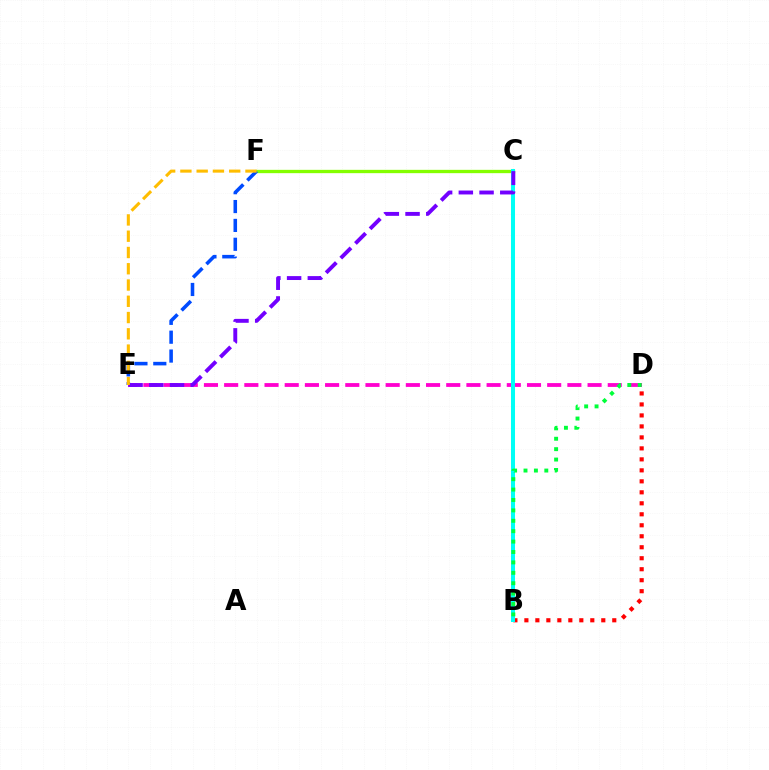{('D', 'E'): [{'color': '#ff00cf', 'line_style': 'dashed', 'thickness': 2.74}], ('B', 'D'): [{'color': '#ff0000', 'line_style': 'dotted', 'thickness': 2.98}, {'color': '#00ff39', 'line_style': 'dotted', 'thickness': 2.83}], ('C', 'F'): [{'color': '#84ff00', 'line_style': 'solid', 'thickness': 2.39}], ('B', 'C'): [{'color': '#00fff6', 'line_style': 'solid', 'thickness': 2.9}], ('C', 'E'): [{'color': '#7200ff', 'line_style': 'dashed', 'thickness': 2.81}], ('E', 'F'): [{'color': '#004bff', 'line_style': 'dashed', 'thickness': 2.56}, {'color': '#ffbd00', 'line_style': 'dashed', 'thickness': 2.21}]}